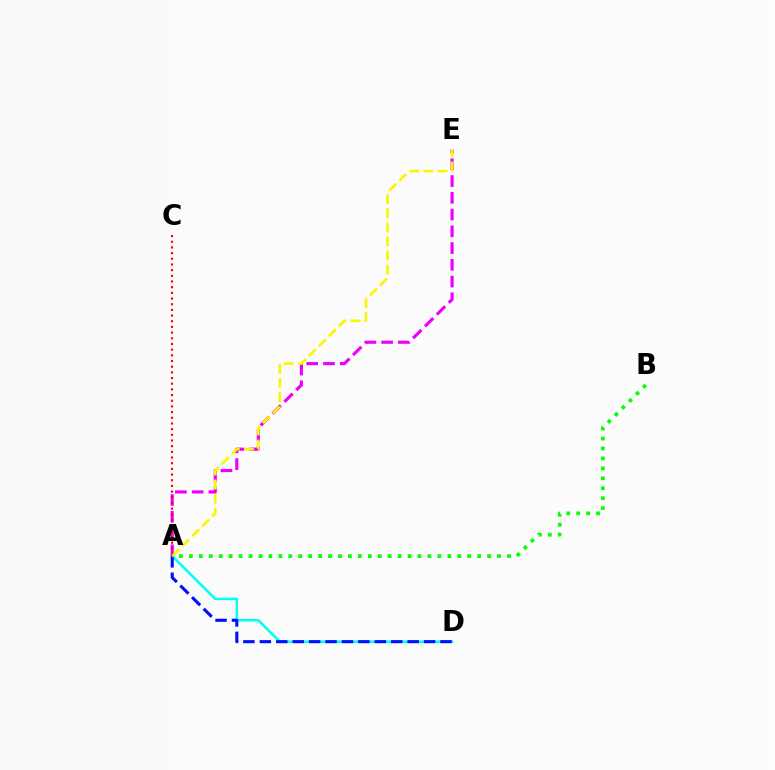{('A', 'D'): [{'color': '#00fff6', 'line_style': 'solid', 'thickness': 1.82}, {'color': '#0010ff', 'line_style': 'dashed', 'thickness': 2.23}], ('A', 'E'): [{'color': '#ee00ff', 'line_style': 'dashed', 'thickness': 2.28}, {'color': '#fcf500', 'line_style': 'dashed', 'thickness': 1.92}], ('A', 'C'): [{'color': '#ff0000', 'line_style': 'dotted', 'thickness': 1.54}], ('A', 'B'): [{'color': '#08ff00', 'line_style': 'dotted', 'thickness': 2.7}]}